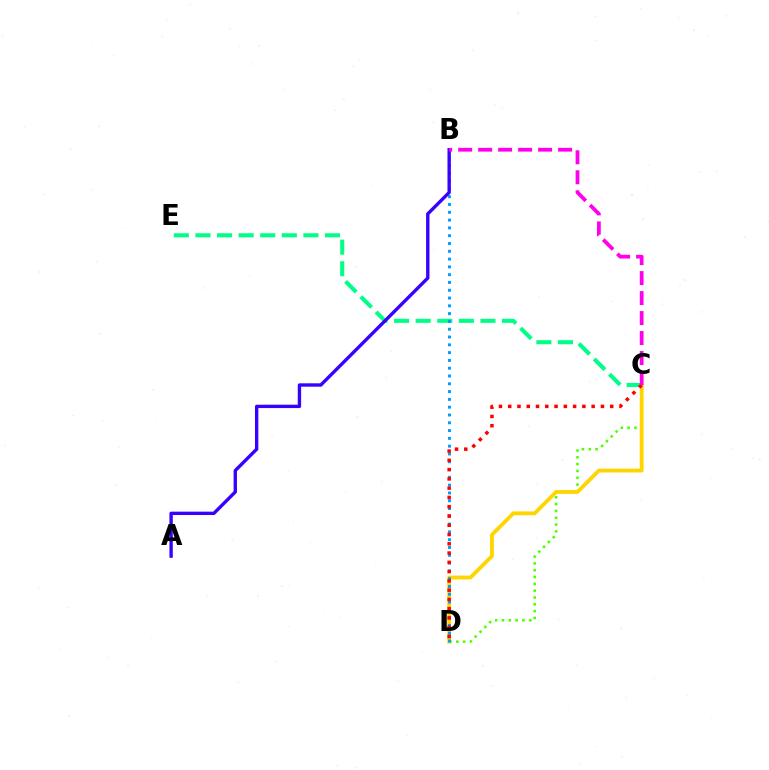{('C', 'D'): [{'color': '#4fff00', 'line_style': 'dotted', 'thickness': 1.85}, {'color': '#ffd500', 'line_style': 'solid', 'thickness': 2.75}, {'color': '#ff0000', 'line_style': 'dotted', 'thickness': 2.52}], ('C', 'E'): [{'color': '#00ff86', 'line_style': 'dashed', 'thickness': 2.93}], ('B', 'D'): [{'color': '#009eff', 'line_style': 'dotted', 'thickness': 2.12}], ('A', 'B'): [{'color': '#3700ff', 'line_style': 'solid', 'thickness': 2.42}], ('B', 'C'): [{'color': '#ff00ed', 'line_style': 'dashed', 'thickness': 2.72}]}